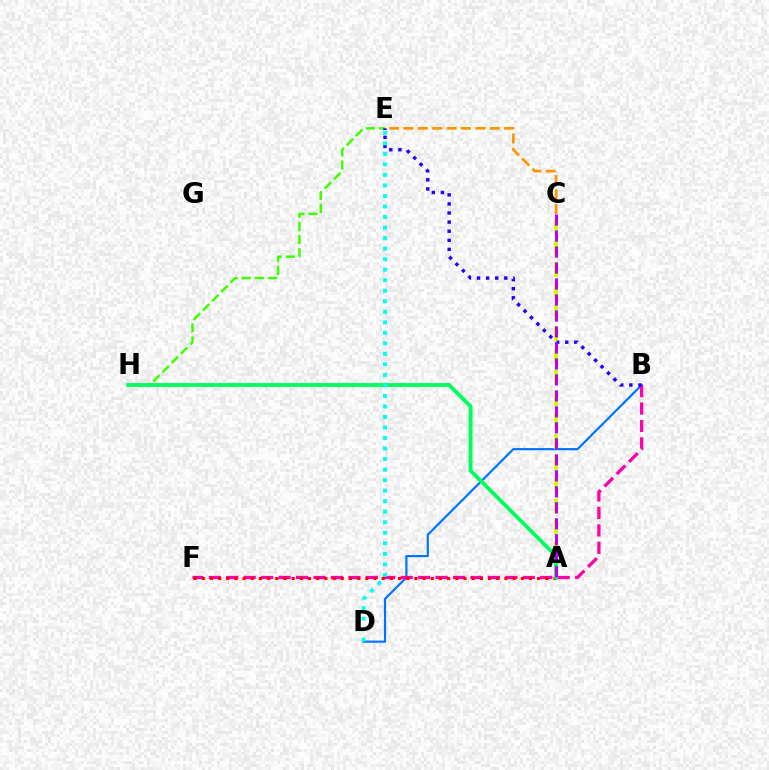{('B', 'D'): [{'color': '#0074ff', 'line_style': 'solid', 'thickness': 1.57}], ('B', 'F'): [{'color': '#ff00ac', 'line_style': 'dashed', 'thickness': 2.37}], ('E', 'H'): [{'color': '#3dff00', 'line_style': 'dashed', 'thickness': 1.78}], ('A', 'C'): [{'color': '#d1ff00', 'line_style': 'dashed', 'thickness': 2.92}, {'color': '#b900ff', 'line_style': 'dashed', 'thickness': 2.17}], ('A', 'F'): [{'color': '#ff0000', 'line_style': 'dotted', 'thickness': 2.22}], ('A', 'H'): [{'color': '#00ff5c', 'line_style': 'solid', 'thickness': 2.79}], ('B', 'E'): [{'color': '#2500ff', 'line_style': 'dotted', 'thickness': 2.47}], ('C', 'E'): [{'color': '#ff9400', 'line_style': 'dashed', 'thickness': 1.95}], ('D', 'E'): [{'color': '#00fff6', 'line_style': 'dotted', 'thickness': 2.86}]}